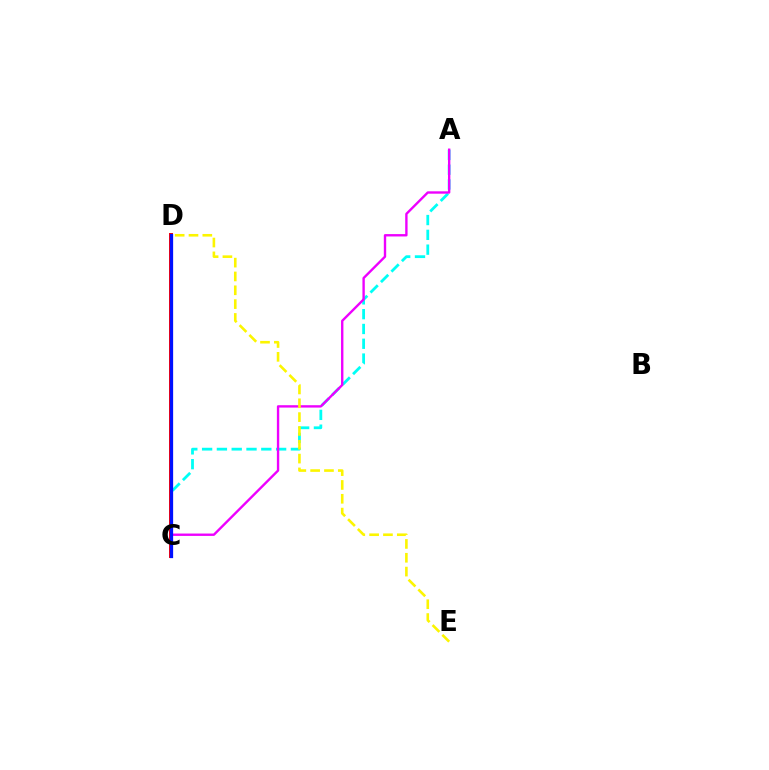{('C', 'D'): [{'color': '#08ff00', 'line_style': 'dashed', 'thickness': 1.63}, {'color': '#ff0000', 'line_style': 'solid', 'thickness': 2.86}, {'color': '#0010ff', 'line_style': 'solid', 'thickness': 2.35}], ('A', 'C'): [{'color': '#00fff6', 'line_style': 'dashed', 'thickness': 2.01}, {'color': '#ee00ff', 'line_style': 'solid', 'thickness': 1.71}], ('D', 'E'): [{'color': '#fcf500', 'line_style': 'dashed', 'thickness': 1.88}]}